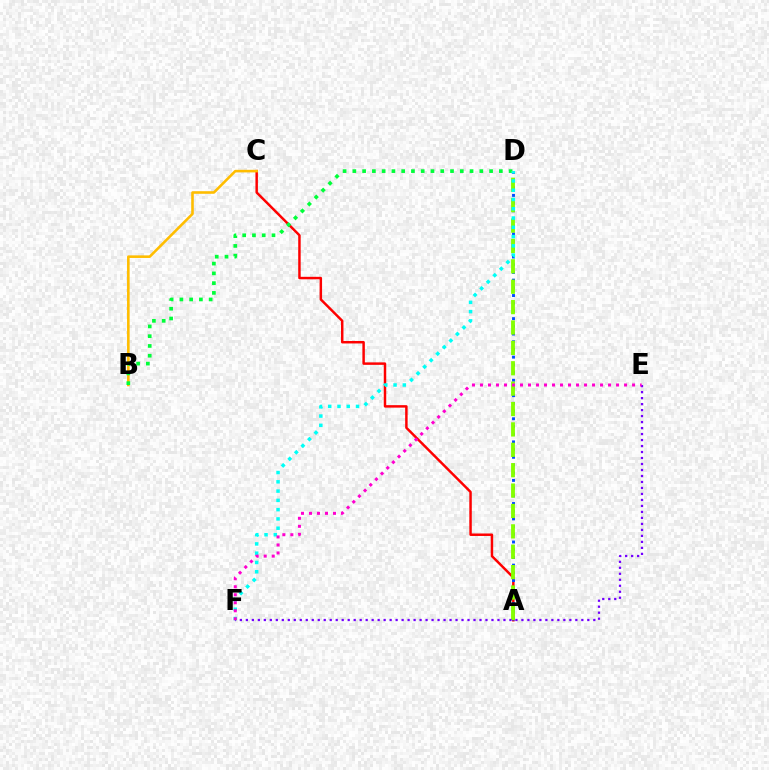{('A', 'C'): [{'color': '#ff0000', 'line_style': 'solid', 'thickness': 1.78}], ('A', 'D'): [{'color': '#004bff', 'line_style': 'dotted', 'thickness': 2.09}, {'color': '#84ff00', 'line_style': 'dashed', 'thickness': 2.77}], ('B', 'C'): [{'color': '#ffbd00', 'line_style': 'solid', 'thickness': 1.87}], ('B', 'D'): [{'color': '#00ff39', 'line_style': 'dotted', 'thickness': 2.65}], ('E', 'F'): [{'color': '#7200ff', 'line_style': 'dotted', 'thickness': 1.63}, {'color': '#ff00cf', 'line_style': 'dotted', 'thickness': 2.17}], ('D', 'F'): [{'color': '#00fff6', 'line_style': 'dotted', 'thickness': 2.52}]}